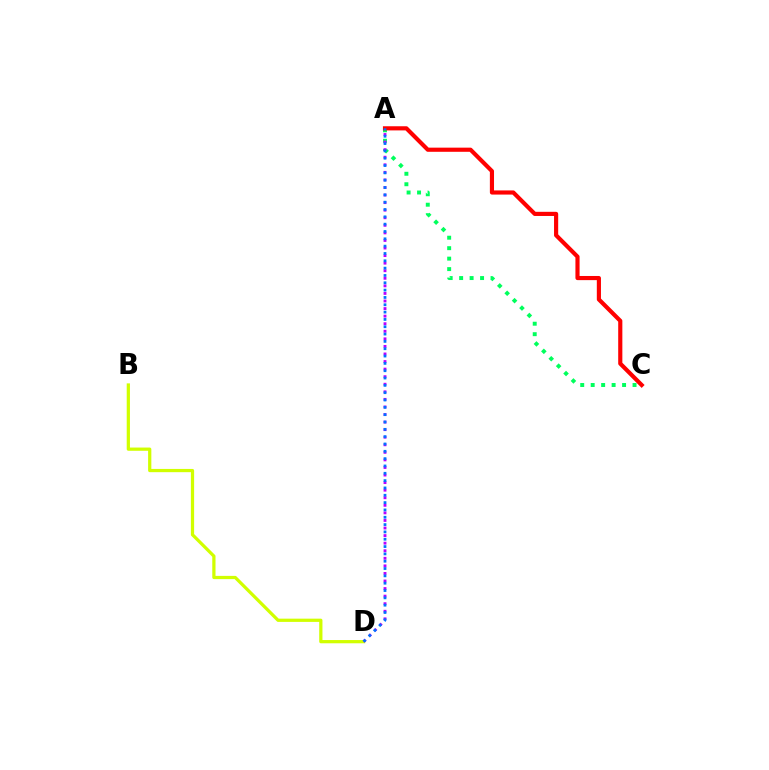{('A', 'C'): [{'color': '#00ff5c', 'line_style': 'dotted', 'thickness': 2.84}, {'color': '#ff0000', 'line_style': 'solid', 'thickness': 2.99}], ('B', 'D'): [{'color': '#d1ff00', 'line_style': 'solid', 'thickness': 2.33}], ('A', 'D'): [{'color': '#b900ff', 'line_style': 'dotted', 'thickness': 2.06}, {'color': '#0074ff', 'line_style': 'dotted', 'thickness': 1.99}]}